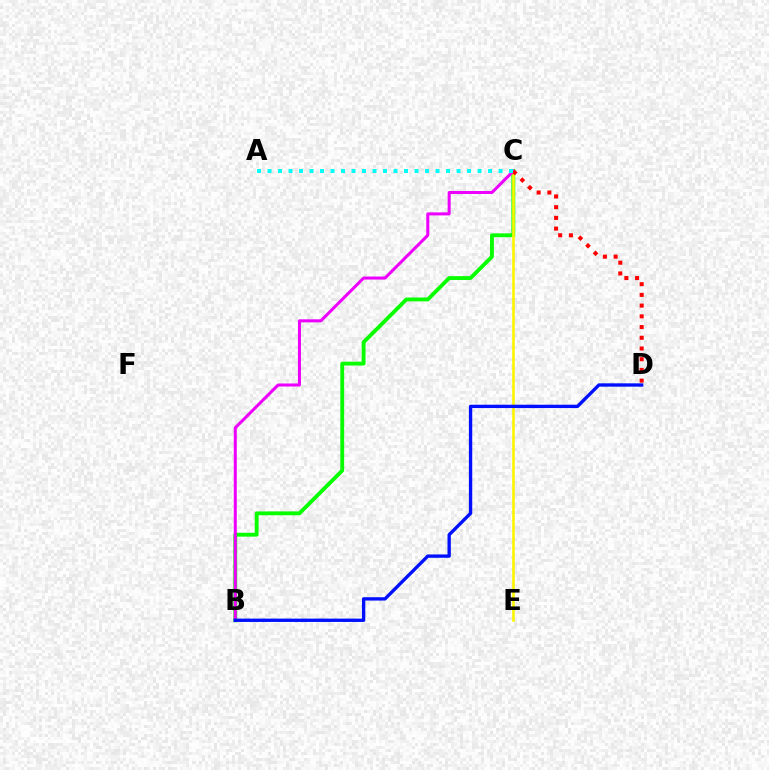{('B', 'C'): [{'color': '#08ff00', 'line_style': 'solid', 'thickness': 2.77}, {'color': '#ee00ff', 'line_style': 'solid', 'thickness': 2.18}], ('C', 'E'): [{'color': '#fcf500', 'line_style': 'solid', 'thickness': 1.89}], ('B', 'D'): [{'color': '#0010ff', 'line_style': 'solid', 'thickness': 2.41}], ('C', 'D'): [{'color': '#ff0000', 'line_style': 'dotted', 'thickness': 2.91}], ('A', 'C'): [{'color': '#00fff6', 'line_style': 'dotted', 'thickness': 2.85}]}